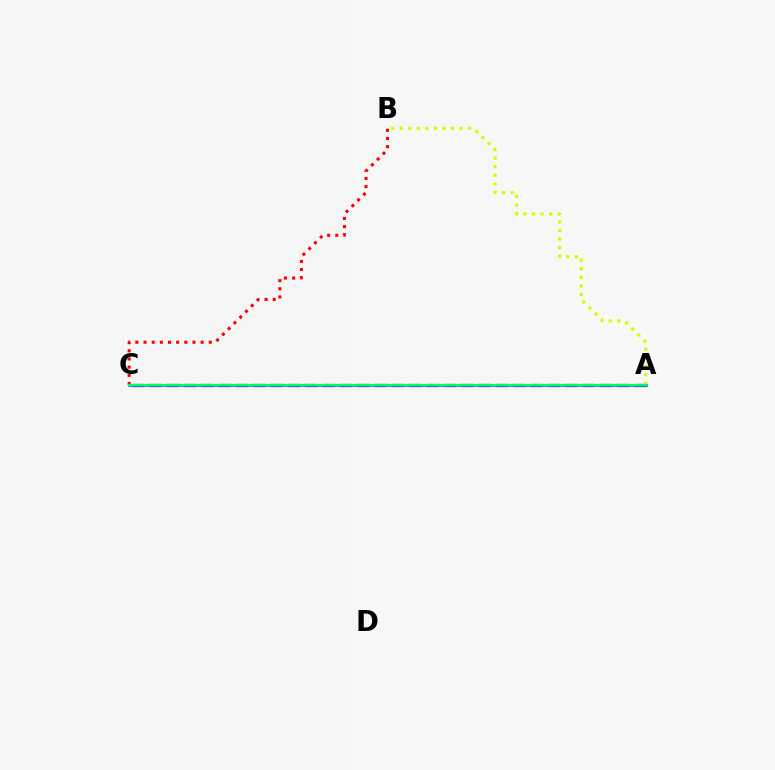{('A', 'C'): [{'color': '#b900ff', 'line_style': 'dashed', 'thickness': 2.35}, {'color': '#0074ff', 'line_style': 'solid', 'thickness': 1.88}, {'color': '#00ff5c', 'line_style': 'solid', 'thickness': 1.62}], ('A', 'B'): [{'color': '#d1ff00', 'line_style': 'dotted', 'thickness': 2.32}], ('B', 'C'): [{'color': '#ff0000', 'line_style': 'dotted', 'thickness': 2.22}]}